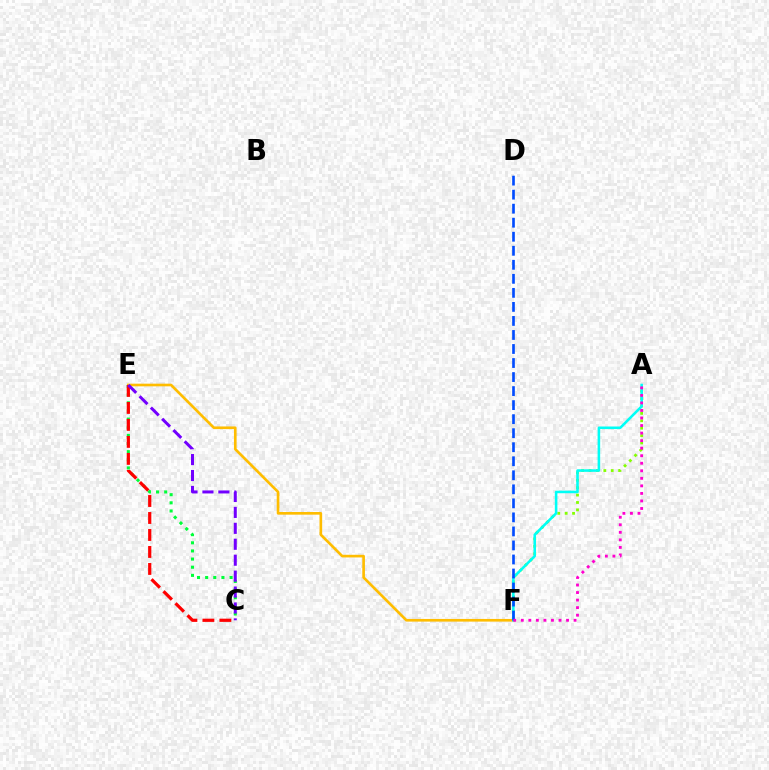{('A', 'F'): [{'color': '#84ff00', 'line_style': 'dotted', 'thickness': 2.01}, {'color': '#00fff6', 'line_style': 'solid', 'thickness': 1.84}, {'color': '#ff00cf', 'line_style': 'dotted', 'thickness': 2.05}], ('C', 'E'): [{'color': '#00ff39', 'line_style': 'dotted', 'thickness': 2.21}, {'color': '#ff0000', 'line_style': 'dashed', 'thickness': 2.31}, {'color': '#7200ff', 'line_style': 'dashed', 'thickness': 2.16}], ('E', 'F'): [{'color': '#ffbd00', 'line_style': 'solid', 'thickness': 1.91}], ('D', 'F'): [{'color': '#004bff', 'line_style': 'dashed', 'thickness': 1.91}]}